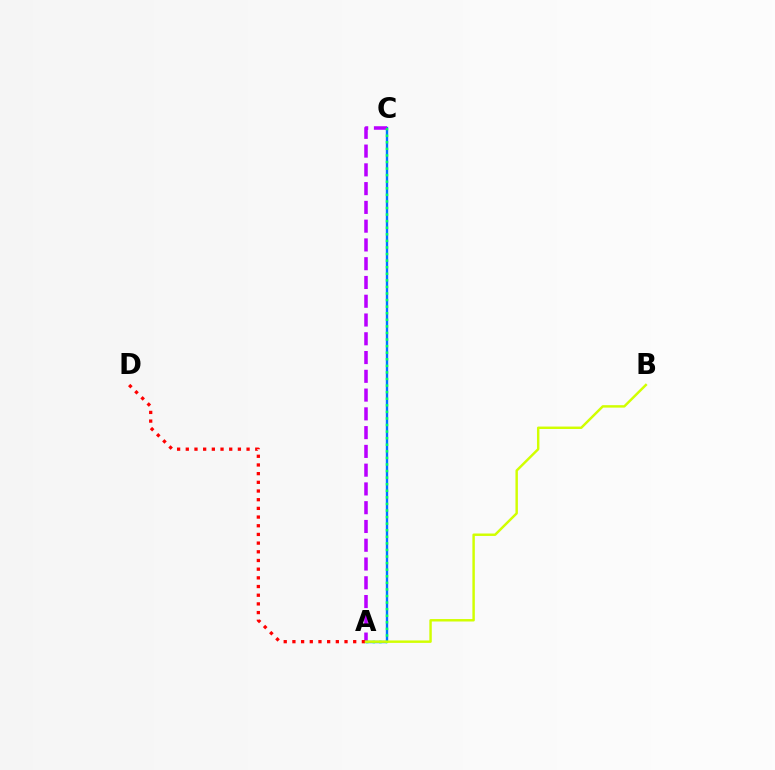{('A', 'C'): [{'color': '#0074ff', 'line_style': 'solid', 'thickness': 1.71}, {'color': '#b900ff', 'line_style': 'dashed', 'thickness': 2.55}, {'color': '#00ff5c', 'line_style': 'dotted', 'thickness': 1.79}], ('A', 'D'): [{'color': '#ff0000', 'line_style': 'dotted', 'thickness': 2.36}], ('A', 'B'): [{'color': '#d1ff00', 'line_style': 'solid', 'thickness': 1.76}]}